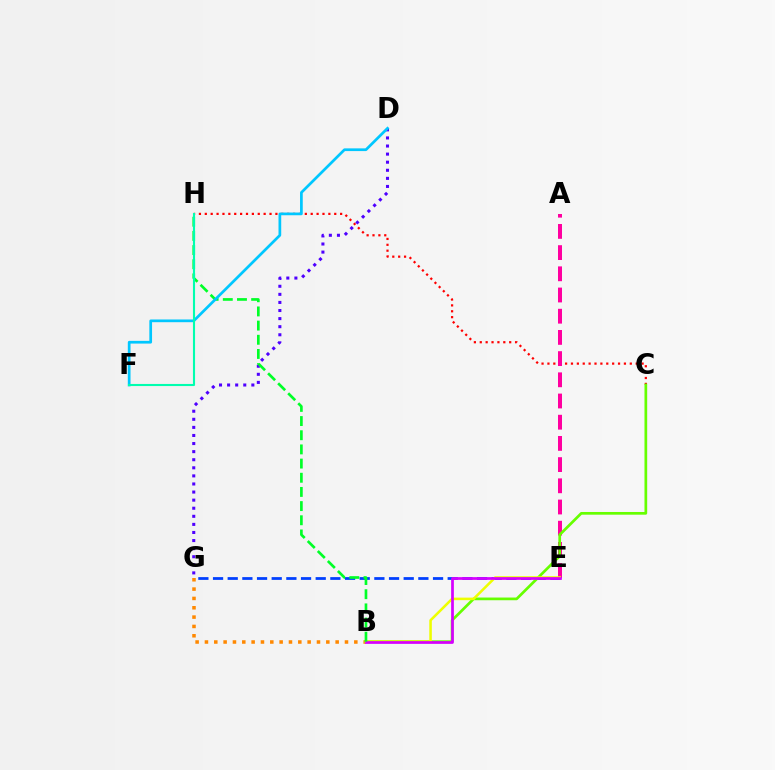{('C', 'H'): [{'color': '#ff0000', 'line_style': 'dotted', 'thickness': 1.6}], ('B', 'G'): [{'color': '#ff8800', 'line_style': 'dotted', 'thickness': 2.54}], ('E', 'G'): [{'color': '#003fff', 'line_style': 'dashed', 'thickness': 1.99}], ('A', 'E'): [{'color': '#ff00a0', 'line_style': 'dashed', 'thickness': 2.88}], ('B', 'C'): [{'color': '#66ff00', 'line_style': 'solid', 'thickness': 1.95}], ('B', 'E'): [{'color': '#eeff00', 'line_style': 'solid', 'thickness': 1.83}, {'color': '#d600ff', 'line_style': 'solid', 'thickness': 1.96}], ('D', 'G'): [{'color': '#4f00ff', 'line_style': 'dotted', 'thickness': 2.2}], ('B', 'H'): [{'color': '#00ff27', 'line_style': 'dashed', 'thickness': 1.93}], ('D', 'F'): [{'color': '#00c7ff', 'line_style': 'solid', 'thickness': 1.96}], ('F', 'H'): [{'color': '#00ffaf', 'line_style': 'solid', 'thickness': 1.52}]}